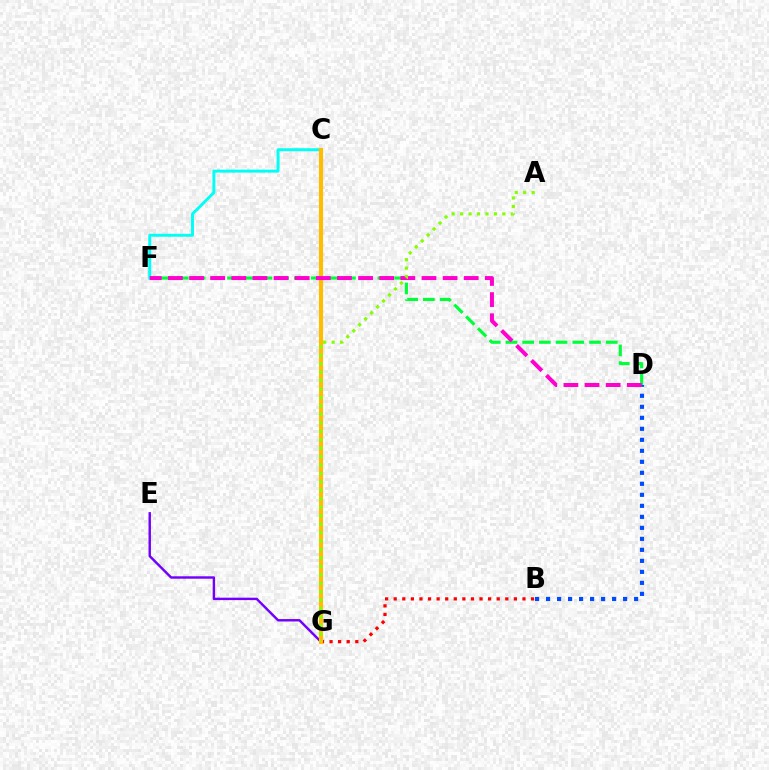{('B', 'G'): [{'color': '#ff0000', 'line_style': 'dotted', 'thickness': 2.33}], ('E', 'G'): [{'color': '#7200ff', 'line_style': 'solid', 'thickness': 1.75}], ('D', 'F'): [{'color': '#00ff39', 'line_style': 'dashed', 'thickness': 2.27}, {'color': '#ff00cf', 'line_style': 'dashed', 'thickness': 2.87}], ('C', 'F'): [{'color': '#00fff6', 'line_style': 'solid', 'thickness': 2.12}], ('C', 'G'): [{'color': '#ffbd00', 'line_style': 'solid', 'thickness': 2.97}], ('B', 'D'): [{'color': '#004bff', 'line_style': 'dotted', 'thickness': 2.99}], ('A', 'G'): [{'color': '#84ff00', 'line_style': 'dotted', 'thickness': 2.29}]}